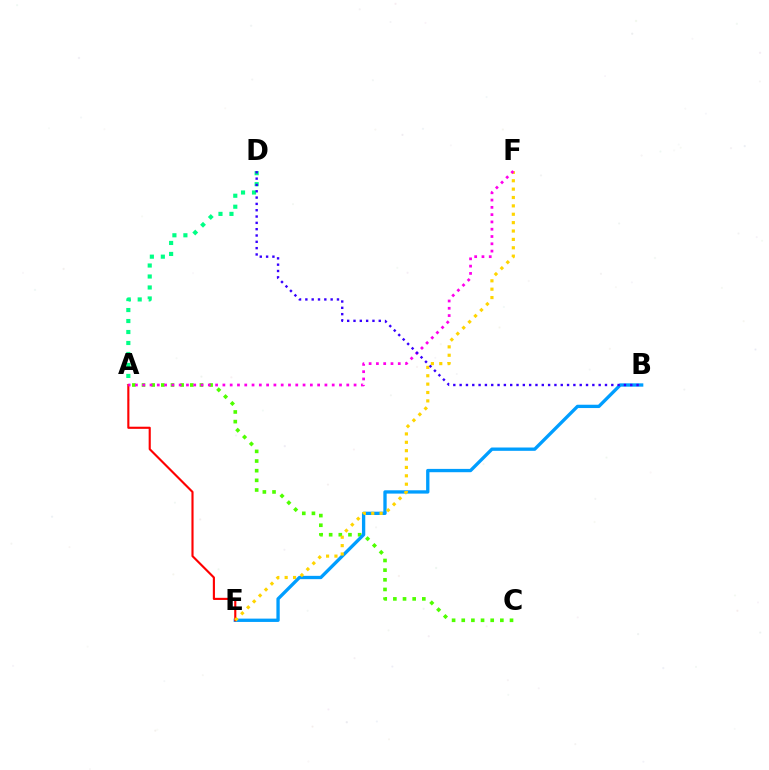{('A', 'D'): [{'color': '#00ff86', 'line_style': 'dotted', 'thickness': 2.98}], ('A', 'C'): [{'color': '#4fff00', 'line_style': 'dotted', 'thickness': 2.62}], ('B', 'E'): [{'color': '#009eff', 'line_style': 'solid', 'thickness': 2.39}], ('A', 'E'): [{'color': '#ff0000', 'line_style': 'solid', 'thickness': 1.53}], ('E', 'F'): [{'color': '#ffd500', 'line_style': 'dotted', 'thickness': 2.28}], ('A', 'F'): [{'color': '#ff00ed', 'line_style': 'dotted', 'thickness': 1.98}], ('B', 'D'): [{'color': '#3700ff', 'line_style': 'dotted', 'thickness': 1.72}]}